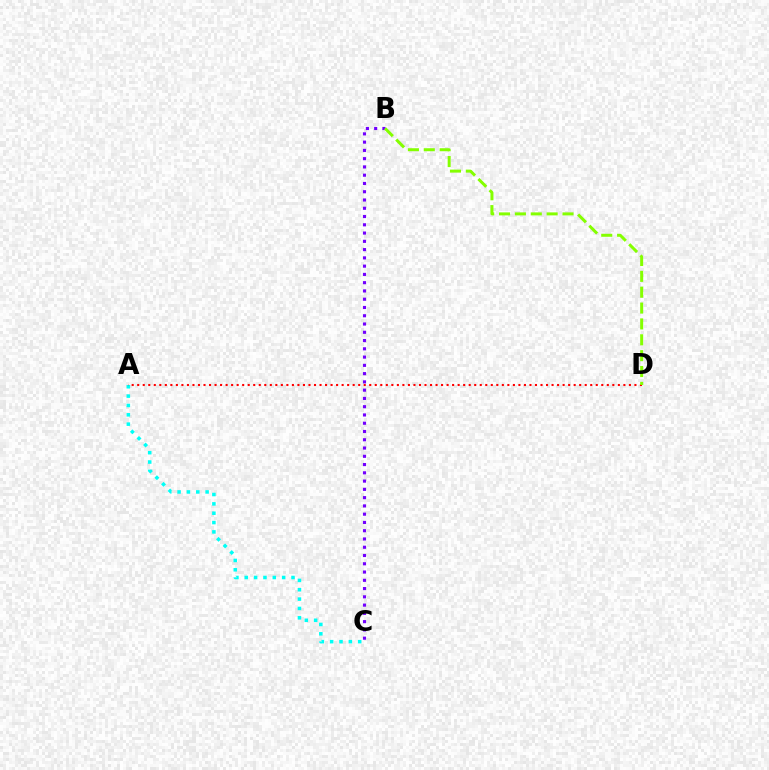{('B', 'C'): [{'color': '#7200ff', 'line_style': 'dotted', 'thickness': 2.25}], ('A', 'C'): [{'color': '#00fff6', 'line_style': 'dotted', 'thickness': 2.54}], ('A', 'D'): [{'color': '#ff0000', 'line_style': 'dotted', 'thickness': 1.5}], ('B', 'D'): [{'color': '#84ff00', 'line_style': 'dashed', 'thickness': 2.16}]}